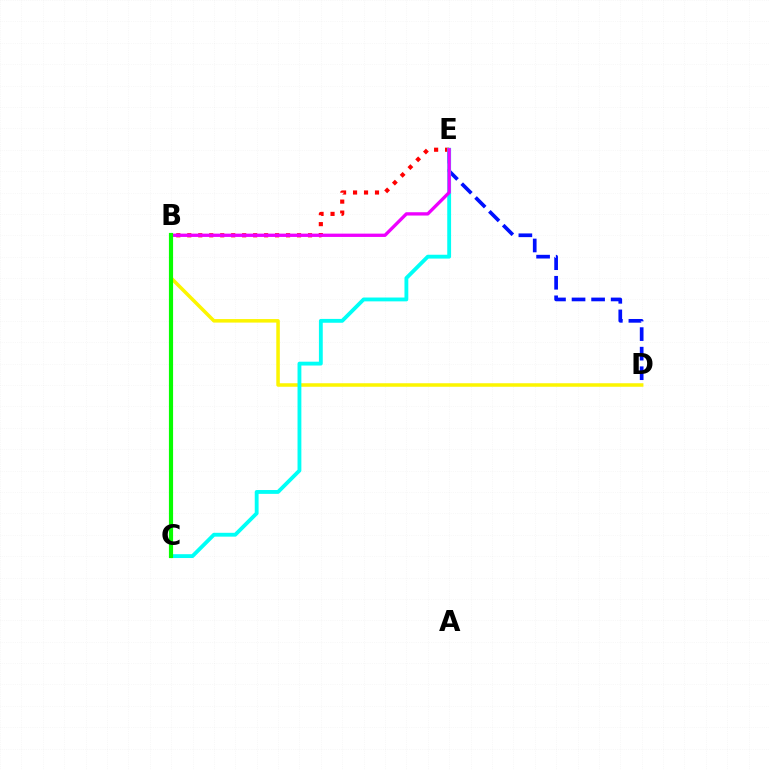{('D', 'E'): [{'color': '#0010ff', 'line_style': 'dashed', 'thickness': 2.66}], ('B', 'D'): [{'color': '#fcf500', 'line_style': 'solid', 'thickness': 2.53}], ('B', 'E'): [{'color': '#ff0000', 'line_style': 'dotted', 'thickness': 2.98}, {'color': '#ee00ff', 'line_style': 'solid', 'thickness': 2.38}], ('C', 'E'): [{'color': '#00fff6', 'line_style': 'solid', 'thickness': 2.77}], ('B', 'C'): [{'color': '#08ff00', 'line_style': 'solid', 'thickness': 3.0}]}